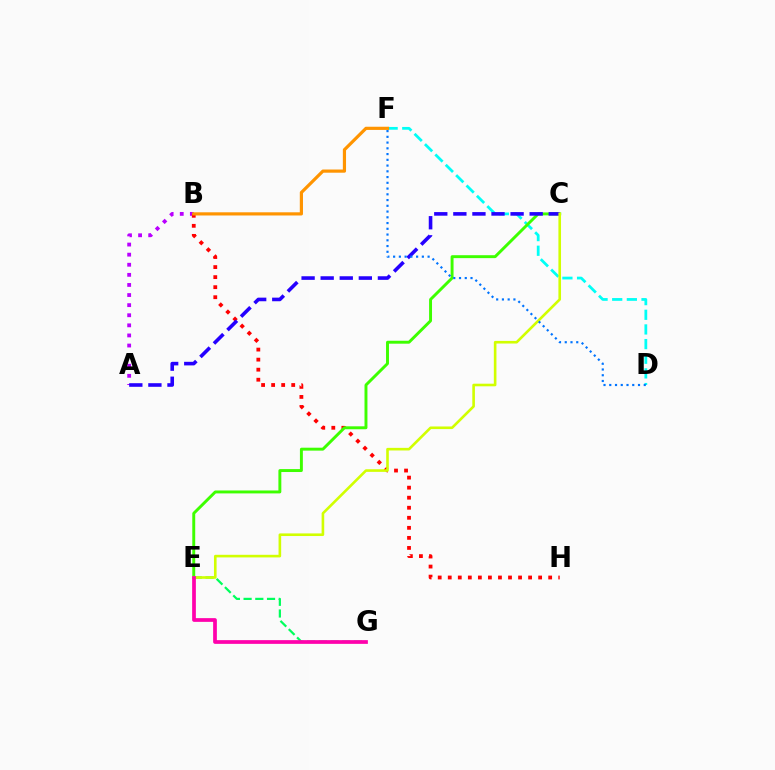{('E', 'G'): [{'color': '#00ff5c', 'line_style': 'dashed', 'thickness': 1.59}, {'color': '#ff00ac', 'line_style': 'solid', 'thickness': 2.68}], ('D', 'F'): [{'color': '#00fff6', 'line_style': 'dashed', 'thickness': 1.99}, {'color': '#0074ff', 'line_style': 'dotted', 'thickness': 1.56}], ('A', 'B'): [{'color': '#b900ff', 'line_style': 'dotted', 'thickness': 2.74}], ('B', 'H'): [{'color': '#ff0000', 'line_style': 'dotted', 'thickness': 2.73}], ('C', 'E'): [{'color': '#3dff00', 'line_style': 'solid', 'thickness': 2.11}, {'color': '#d1ff00', 'line_style': 'solid', 'thickness': 1.88}], ('A', 'C'): [{'color': '#2500ff', 'line_style': 'dashed', 'thickness': 2.59}], ('B', 'F'): [{'color': '#ff9400', 'line_style': 'solid', 'thickness': 2.29}]}